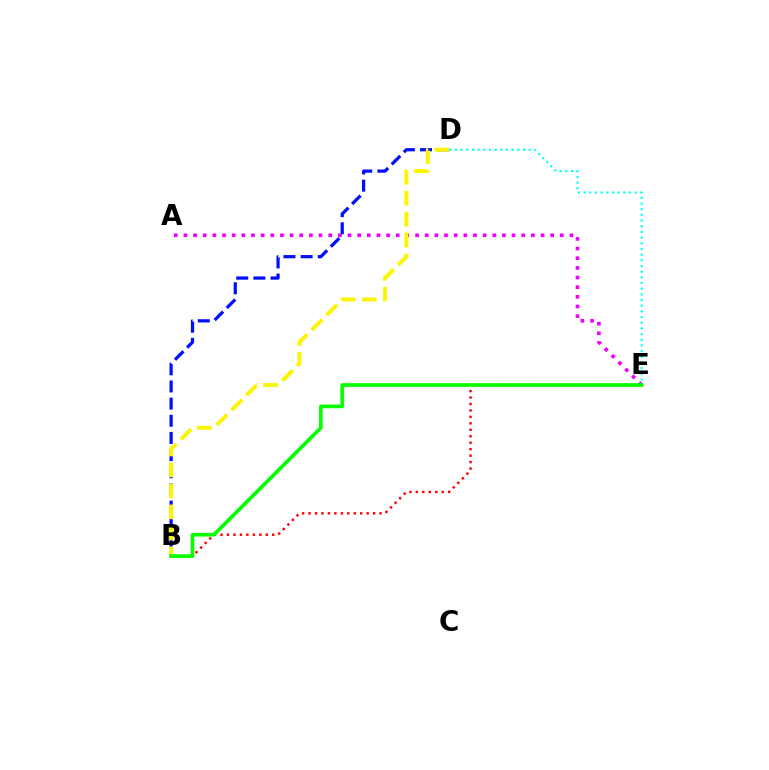{('B', 'E'): [{'color': '#ff0000', 'line_style': 'dotted', 'thickness': 1.75}, {'color': '#08ff00', 'line_style': 'solid', 'thickness': 2.66}], ('A', 'E'): [{'color': '#ee00ff', 'line_style': 'dotted', 'thickness': 2.62}], ('B', 'D'): [{'color': '#0010ff', 'line_style': 'dashed', 'thickness': 2.33}, {'color': '#fcf500', 'line_style': 'dashed', 'thickness': 2.85}], ('D', 'E'): [{'color': '#00fff6', 'line_style': 'dotted', 'thickness': 1.54}]}